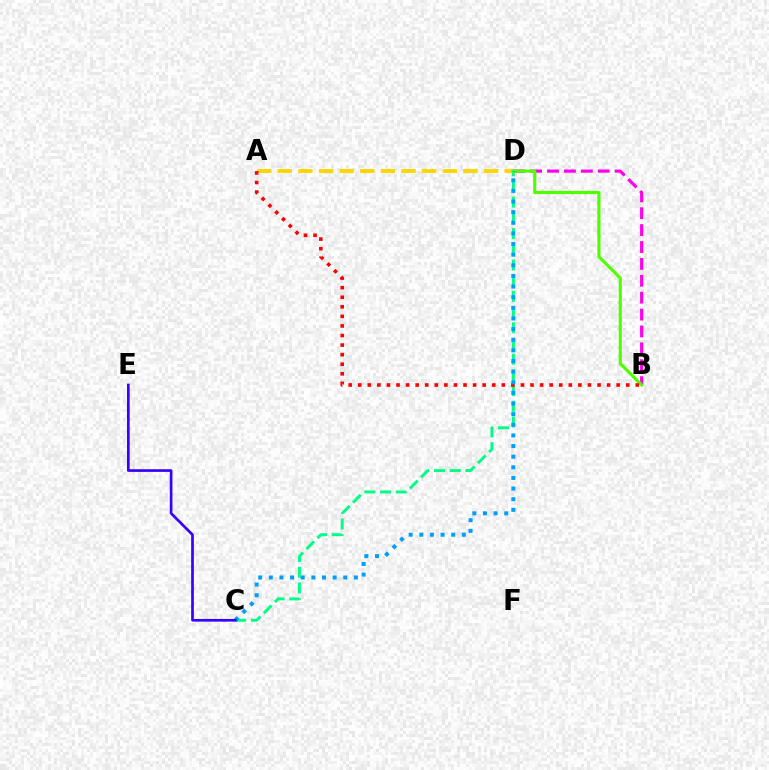{('C', 'D'): [{'color': '#00ff86', 'line_style': 'dashed', 'thickness': 2.13}, {'color': '#009eff', 'line_style': 'dotted', 'thickness': 2.89}], ('B', 'D'): [{'color': '#ff00ed', 'line_style': 'dashed', 'thickness': 2.29}, {'color': '#4fff00', 'line_style': 'solid', 'thickness': 2.26}], ('A', 'D'): [{'color': '#ffd500', 'line_style': 'dashed', 'thickness': 2.8}], ('A', 'B'): [{'color': '#ff0000', 'line_style': 'dotted', 'thickness': 2.6}], ('C', 'E'): [{'color': '#3700ff', 'line_style': 'solid', 'thickness': 1.93}]}